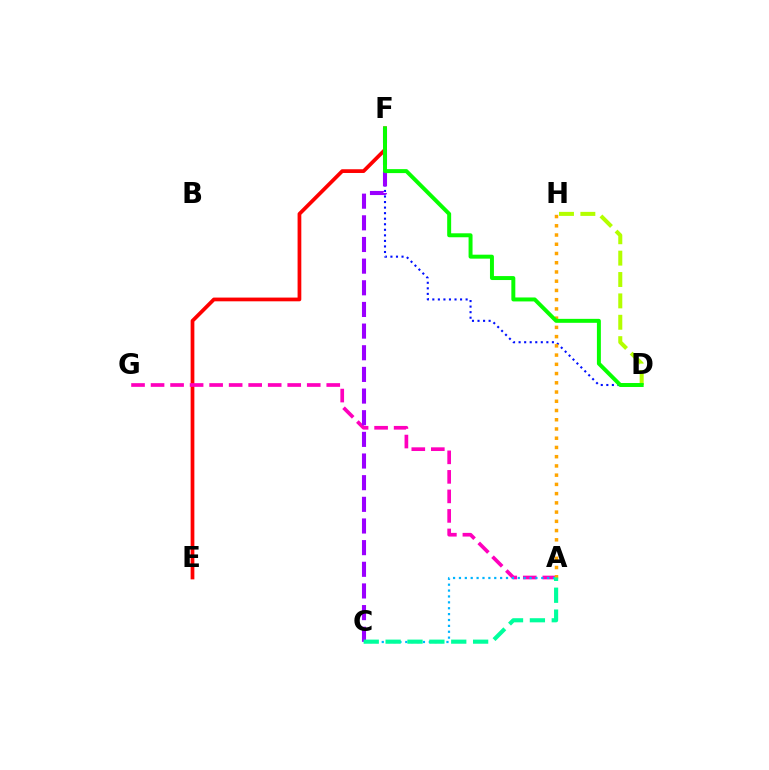{('E', 'F'): [{'color': '#ff0000', 'line_style': 'solid', 'thickness': 2.69}], ('A', 'G'): [{'color': '#ff00bd', 'line_style': 'dashed', 'thickness': 2.65}], ('A', 'C'): [{'color': '#00b5ff', 'line_style': 'dotted', 'thickness': 1.6}, {'color': '#00ff9d', 'line_style': 'dashed', 'thickness': 2.97}], ('D', 'F'): [{'color': '#0010ff', 'line_style': 'dotted', 'thickness': 1.51}, {'color': '#08ff00', 'line_style': 'solid', 'thickness': 2.85}], ('C', 'F'): [{'color': '#9b00ff', 'line_style': 'dashed', 'thickness': 2.94}], ('A', 'H'): [{'color': '#ffa500', 'line_style': 'dotted', 'thickness': 2.51}], ('D', 'H'): [{'color': '#b3ff00', 'line_style': 'dashed', 'thickness': 2.9}]}